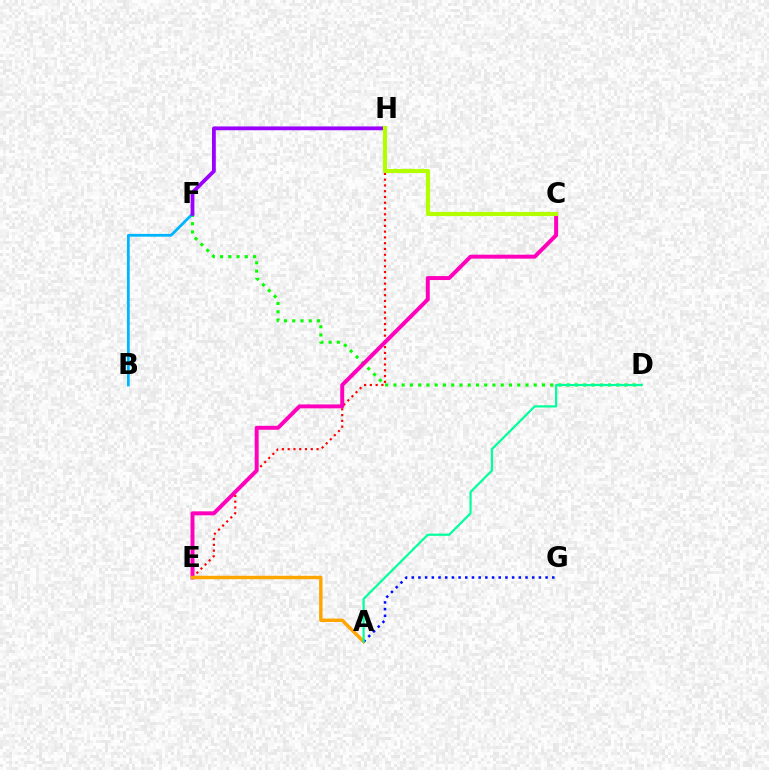{('D', 'F'): [{'color': '#08ff00', 'line_style': 'dotted', 'thickness': 2.24}], ('E', 'H'): [{'color': '#ff0000', 'line_style': 'dotted', 'thickness': 1.57}], ('B', 'F'): [{'color': '#00b5ff', 'line_style': 'solid', 'thickness': 2.0}], ('C', 'E'): [{'color': '#ff00bd', 'line_style': 'solid', 'thickness': 2.85}], ('F', 'H'): [{'color': '#9b00ff', 'line_style': 'solid', 'thickness': 2.73}], ('A', 'E'): [{'color': '#ffa500', 'line_style': 'solid', 'thickness': 2.47}], ('A', 'G'): [{'color': '#0010ff', 'line_style': 'dotted', 'thickness': 1.82}], ('C', 'H'): [{'color': '#b3ff00', 'line_style': 'solid', 'thickness': 2.97}], ('A', 'D'): [{'color': '#00ff9d', 'line_style': 'solid', 'thickness': 1.58}]}